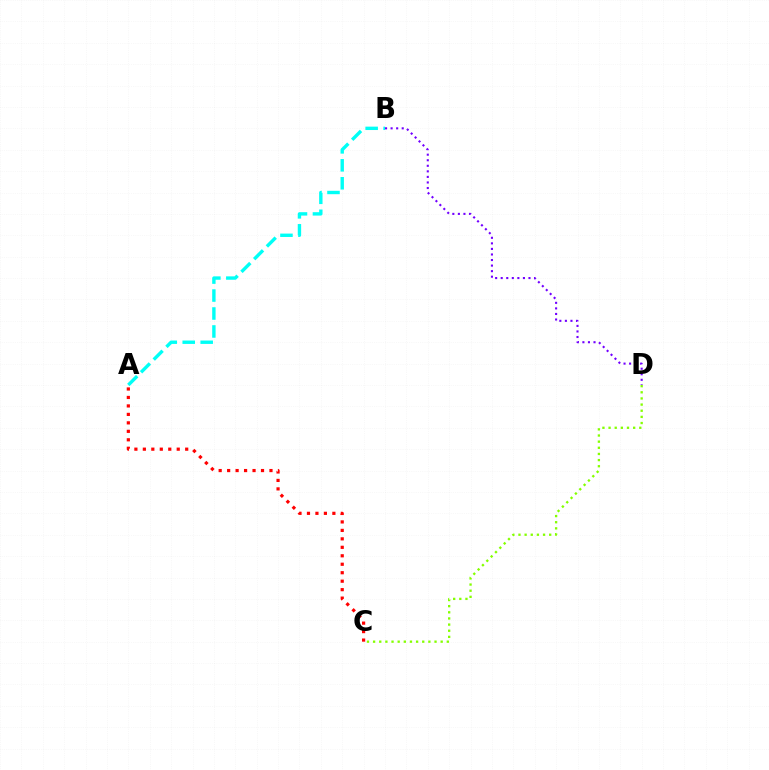{('B', 'D'): [{'color': '#7200ff', 'line_style': 'dotted', 'thickness': 1.51}], ('A', 'B'): [{'color': '#00fff6', 'line_style': 'dashed', 'thickness': 2.44}], ('A', 'C'): [{'color': '#ff0000', 'line_style': 'dotted', 'thickness': 2.3}], ('C', 'D'): [{'color': '#84ff00', 'line_style': 'dotted', 'thickness': 1.67}]}